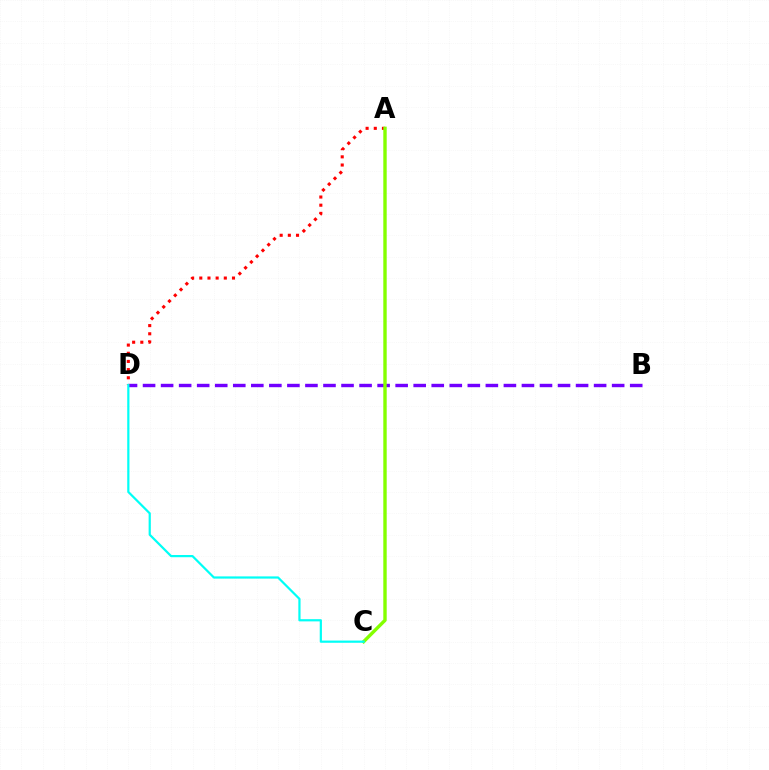{('B', 'D'): [{'color': '#7200ff', 'line_style': 'dashed', 'thickness': 2.45}], ('A', 'D'): [{'color': '#ff0000', 'line_style': 'dotted', 'thickness': 2.22}], ('A', 'C'): [{'color': '#84ff00', 'line_style': 'solid', 'thickness': 2.45}], ('C', 'D'): [{'color': '#00fff6', 'line_style': 'solid', 'thickness': 1.59}]}